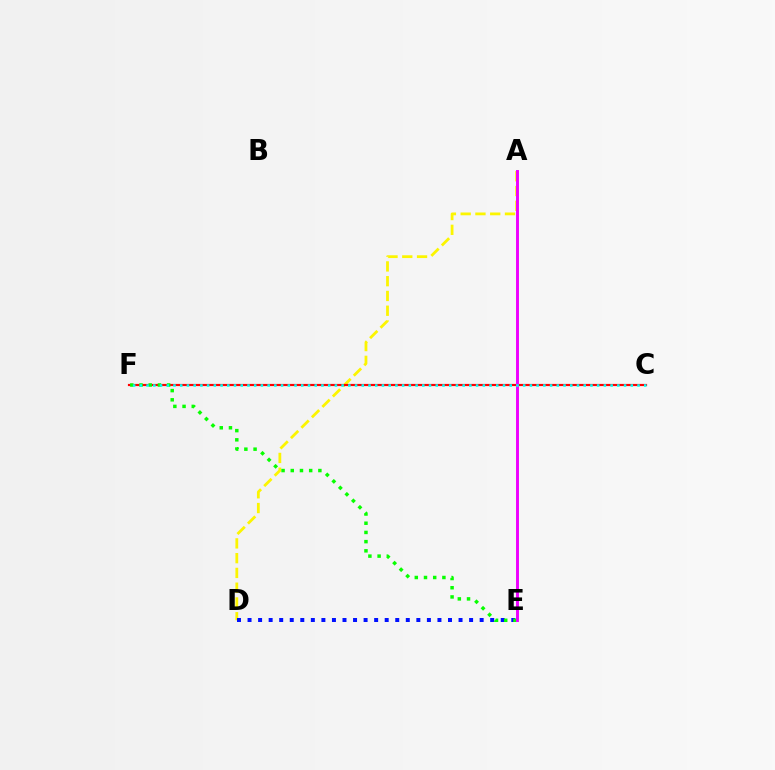{('A', 'D'): [{'color': '#fcf500', 'line_style': 'dashed', 'thickness': 2.01}], ('D', 'E'): [{'color': '#0010ff', 'line_style': 'dotted', 'thickness': 2.87}], ('C', 'F'): [{'color': '#ff0000', 'line_style': 'solid', 'thickness': 1.57}, {'color': '#00fff6', 'line_style': 'dotted', 'thickness': 1.83}], ('E', 'F'): [{'color': '#08ff00', 'line_style': 'dotted', 'thickness': 2.5}], ('A', 'E'): [{'color': '#ee00ff', 'line_style': 'solid', 'thickness': 2.11}]}